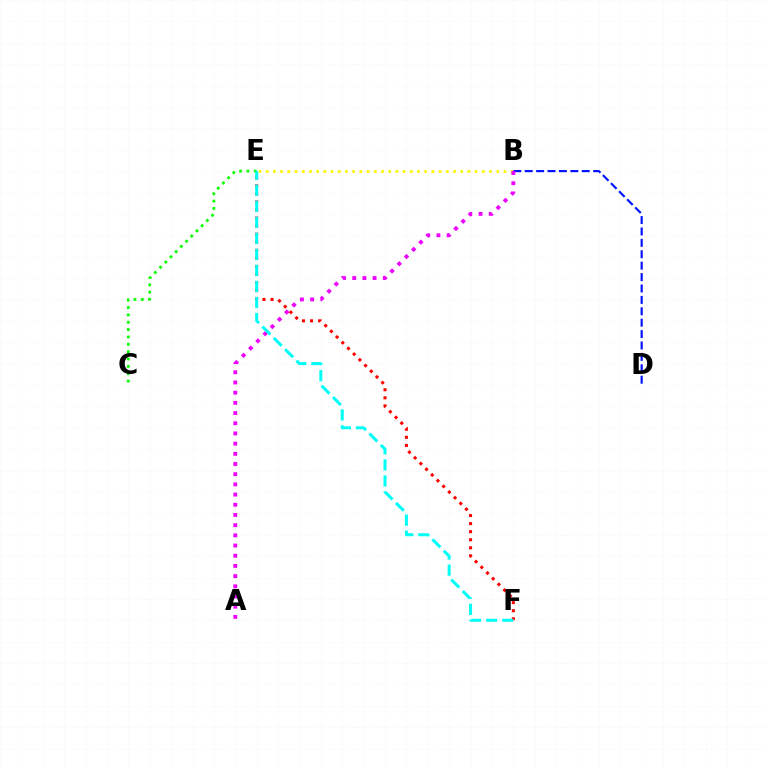{('B', 'E'): [{'color': '#fcf500', 'line_style': 'dotted', 'thickness': 1.96}], ('C', 'E'): [{'color': '#08ff00', 'line_style': 'dotted', 'thickness': 2.0}], ('B', 'D'): [{'color': '#0010ff', 'line_style': 'dashed', 'thickness': 1.55}], ('A', 'B'): [{'color': '#ee00ff', 'line_style': 'dotted', 'thickness': 2.77}], ('E', 'F'): [{'color': '#ff0000', 'line_style': 'dotted', 'thickness': 2.19}, {'color': '#00fff6', 'line_style': 'dashed', 'thickness': 2.18}]}